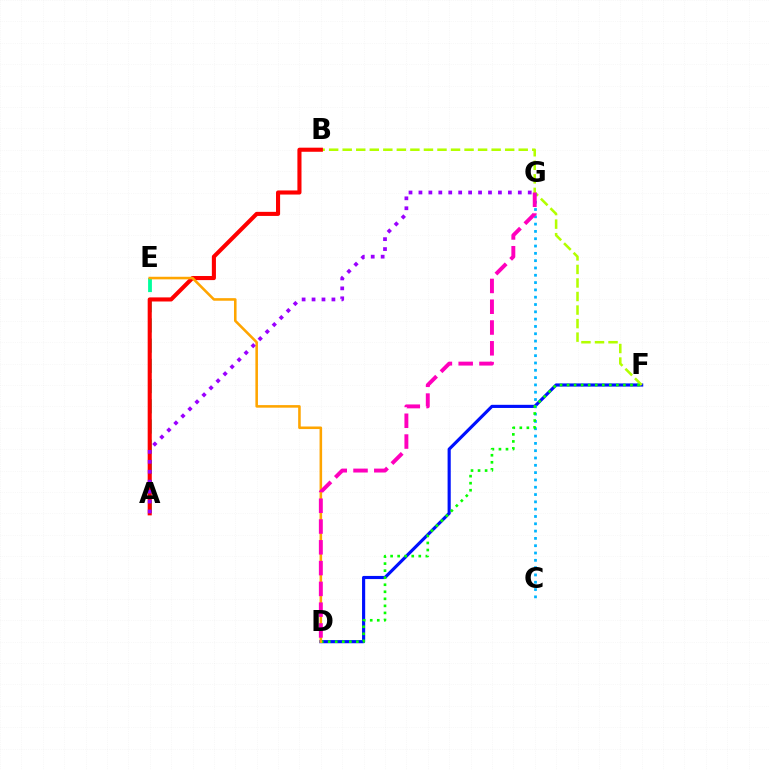{('D', 'F'): [{'color': '#0010ff', 'line_style': 'solid', 'thickness': 2.27}, {'color': '#08ff00', 'line_style': 'dotted', 'thickness': 1.91}], ('A', 'E'): [{'color': '#00ff9d', 'line_style': 'dashed', 'thickness': 2.75}], ('B', 'F'): [{'color': '#b3ff00', 'line_style': 'dashed', 'thickness': 1.84}], ('A', 'B'): [{'color': '#ff0000', 'line_style': 'solid', 'thickness': 2.95}], ('C', 'G'): [{'color': '#00b5ff', 'line_style': 'dotted', 'thickness': 1.99}], ('D', 'E'): [{'color': '#ffa500', 'line_style': 'solid', 'thickness': 1.85}], ('A', 'G'): [{'color': '#9b00ff', 'line_style': 'dotted', 'thickness': 2.7}], ('D', 'G'): [{'color': '#ff00bd', 'line_style': 'dashed', 'thickness': 2.82}]}